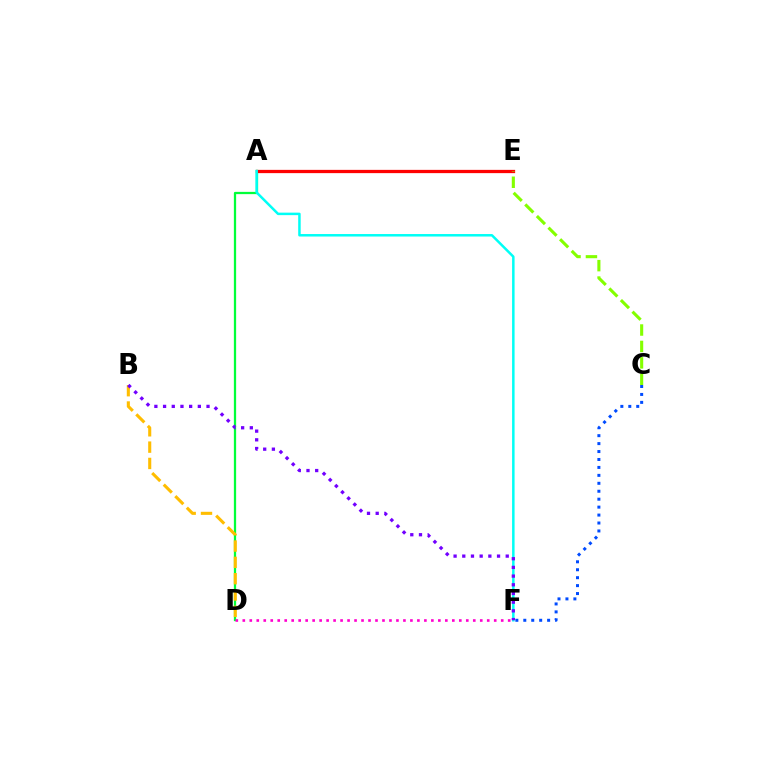{('A', 'D'): [{'color': '#00ff39', 'line_style': 'solid', 'thickness': 1.63}], ('A', 'E'): [{'color': '#ff0000', 'line_style': 'solid', 'thickness': 2.35}], ('D', 'F'): [{'color': '#ff00cf', 'line_style': 'dotted', 'thickness': 1.9}], ('C', 'F'): [{'color': '#004bff', 'line_style': 'dotted', 'thickness': 2.16}], ('A', 'F'): [{'color': '#00fff6', 'line_style': 'solid', 'thickness': 1.8}], ('B', 'D'): [{'color': '#ffbd00', 'line_style': 'dashed', 'thickness': 2.22}], ('B', 'F'): [{'color': '#7200ff', 'line_style': 'dotted', 'thickness': 2.36}], ('C', 'E'): [{'color': '#84ff00', 'line_style': 'dashed', 'thickness': 2.23}]}